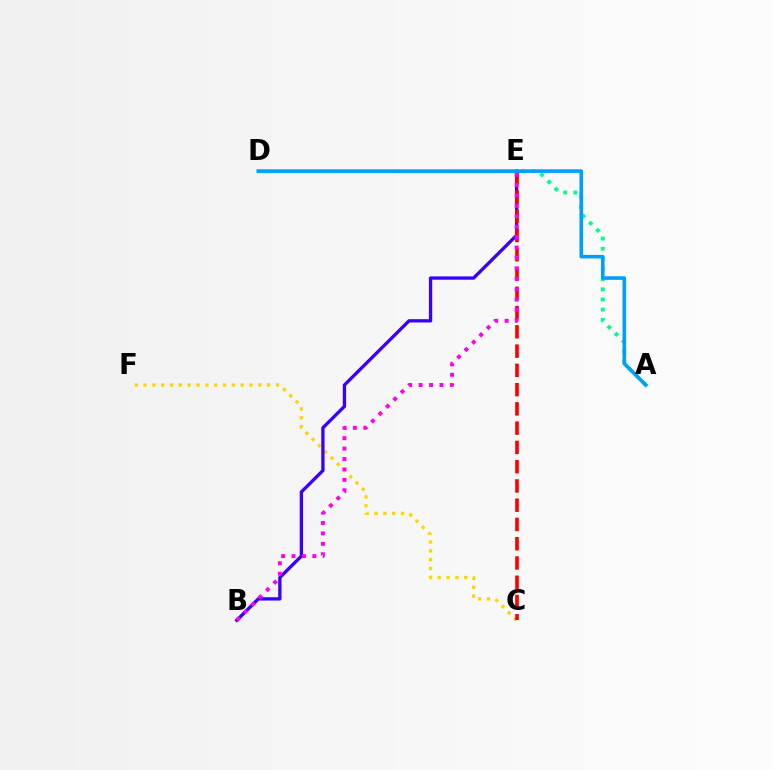{('C', 'F'): [{'color': '#ffd500', 'line_style': 'dotted', 'thickness': 2.4}], ('B', 'E'): [{'color': '#3700ff', 'line_style': 'solid', 'thickness': 2.39}, {'color': '#ff00ed', 'line_style': 'dotted', 'thickness': 2.83}], ('D', 'E'): [{'color': '#4fff00', 'line_style': 'solid', 'thickness': 2.46}], ('A', 'E'): [{'color': '#00ff86', 'line_style': 'dotted', 'thickness': 2.76}], ('C', 'E'): [{'color': '#ff0000', 'line_style': 'dashed', 'thickness': 2.62}], ('A', 'D'): [{'color': '#009eff', 'line_style': 'solid', 'thickness': 2.58}]}